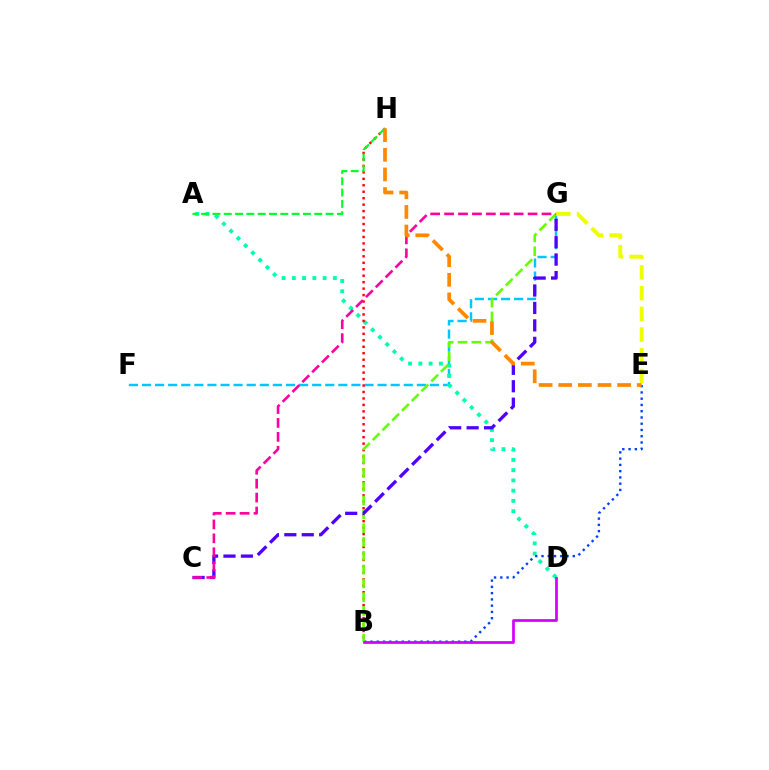{('F', 'G'): [{'color': '#00c7ff', 'line_style': 'dashed', 'thickness': 1.78}], ('A', 'D'): [{'color': '#00ffaf', 'line_style': 'dotted', 'thickness': 2.79}], ('B', 'E'): [{'color': '#003fff', 'line_style': 'dotted', 'thickness': 1.7}], ('B', 'H'): [{'color': '#ff0000', 'line_style': 'dotted', 'thickness': 1.75}], ('A', 'H'): [{'color': '#00ff27', 'line_style': 'dashed', 'thickness': 1.54}], ('B', 'G'): [{'color': '#66ff00', 'line_style': 'dashed', 'thickness': 1.88}], ('B', 'D'): [{'color': '#d600ff', 'line_style': 'solid', 'thickness': 1.97}], ('C', 'G'): [{'color': '#4f00ff', 'line_style': 'dashed', 'thickness': 2.37}, {'color': '#ff00a0', 'line_style': 'dashed', 'thickness': 1.89}], ('E', 'G'): [{'color': '#eeff00', 'line_style': 'dashed', 'thickness': 2.81}], ('E', 'H'): [{'color': '#ff8800', 'line_style': 'dashed', 'thickness': 2.67}]}